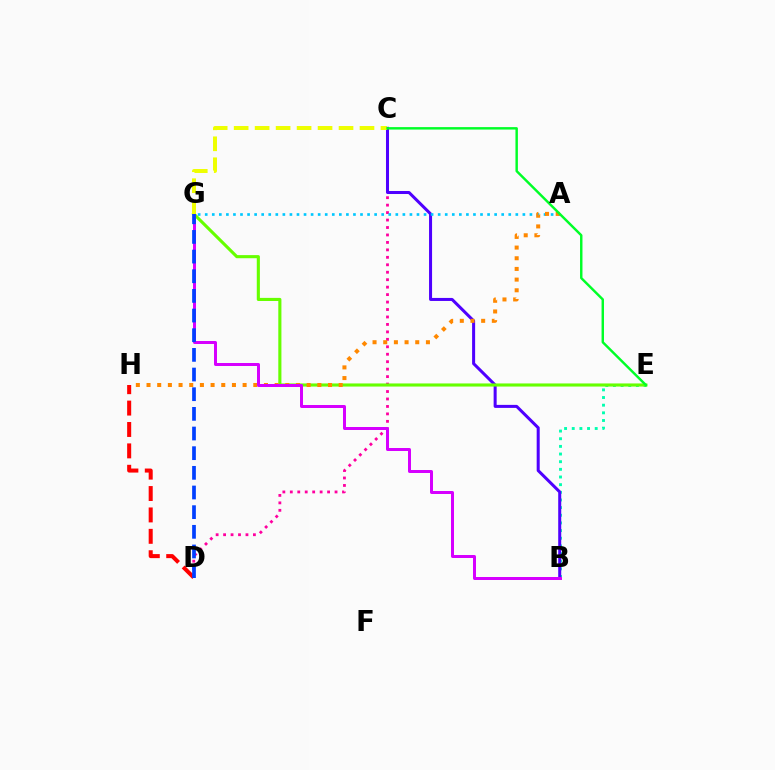{('D', 'H'): [{'color': '#ff0000', 'line_style': 'dashed', 'thickness': 2.91}], ('C', 'D'): [{'color': '#ff00a0', 'line_style': 'dotted', 'thickness': 2.03}], ('B', 'E'): [{'color': '#00ffaf', 'line_style': 'dotted', 'thickness': 2.08}], ('B', 'C'): [{'color': '#4f00ff', 'line_style': 'solid', 'thickness': 2.18}], ('A', 'G'): [{'color': '#00c7ff', 'line_style': 'dotted', 'thickness': 1.92}], ('E', 'G'): [{'color': '#66ff00', 'line_style': 'solid', 'thickness': 2.24}], ('A', 'H'): [{'color': '#ff8800', 'line_style': 'dotted', 'thickness': 2.9}], ('B', 'G'): [{'color': '#d600ff', 'line_style': 'solid', 'thickness': 2.15}], ('D', 'G'): [{'color': '#003fff', 'line_style': 'dashed', 'thickness': 2.67}], ('C', 'G'): [{'color': '#eeff00', 'line_style': 'dashed', 'thickness': 2.85}], ('C', 'E'): [{'color': '#00ff27', 'line_style': 'solid', 'thickness': 1.76}]}